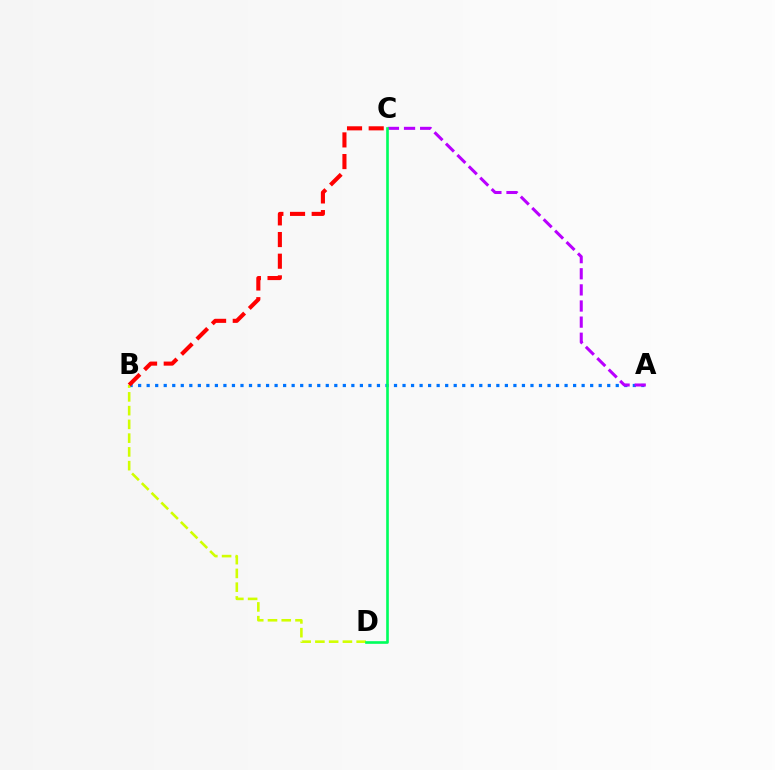{('A', 'B'): [{'color': '#0074ff', 'line_style': 'dotted', 'thickness': 2.32}], ('B', 'D'): [{'color': '#d1ff00', 'line_style': 'dashed', 'thickness': 1.87}], ('B', 'C'): [{'color': '#ff0000', 'line_style': 'dashed', 'thickness': 2.94}], ('A', 'C'): [{'color': '#b900ff', 'line_style': 'dashed', 'thickness': 2.19}], ('C', 'D'): [{'color': '#00ff5c', 'line_style': 'solid', 'thickness': 1.9}]}